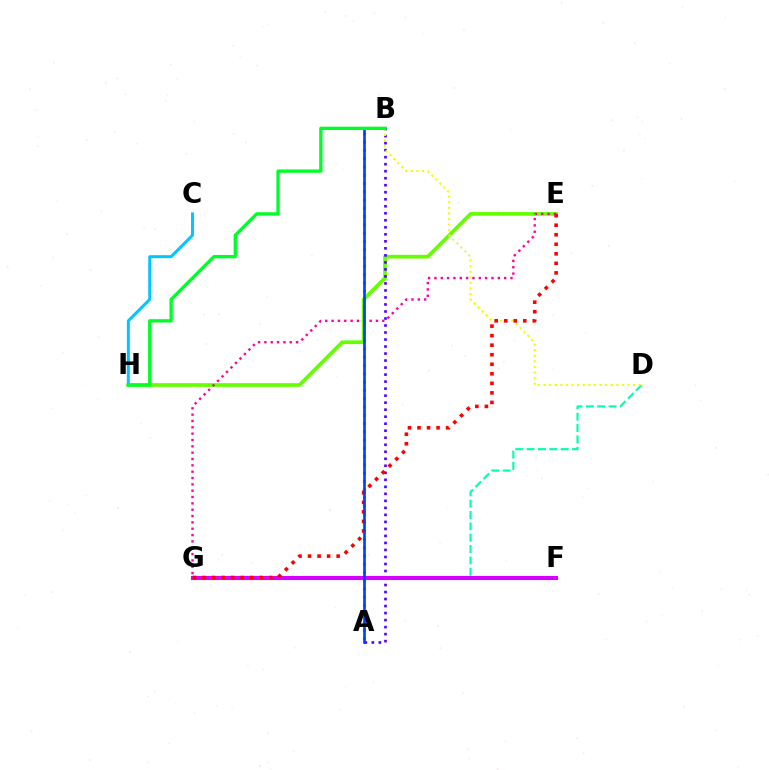{('E', 'H'): [{'color': '#66ff00', 'line_style': 'solid', 'thickness': 2.65}], ('A', 'B'): [{'color': '#4f00ff', 'line_style': 'dotted', 'thickness': 1.91}, {'color': '#ff8800', 'line_style': 'dotted', 'thickness': 2.25}, {'color': '#003fff', 'line_style': 'solid', 'thickness': 1.9}], ('C', 'H'): [{'color': '#00c7ff', 'line_style': 'solid', 'thickness': 2.15}], ('D', 'G'): [{'color': '#00ffaf', 'line_style': 'dashed', 'thickness': 1.54}], ('F', 'G'): [{'color': '#d600ff', 'line_style': 'solid', 'thickness': 2.95}], ('B', 'D'): [{'color': '#eeff00', 'line_style': 'dotted', 'thickness': 1.52}], ('E', 'G'): [{'color': '#ff0000', 'line_style': 'dotted', 'thickness': 2.59}, {'color': '#ff00a0', 'line_style': 'dotted', 'thickness': 1.72}], ('B', 'H'): [{'color': '#00ff27', 'line_style': 'solid', 'thickness': 2.38}]}